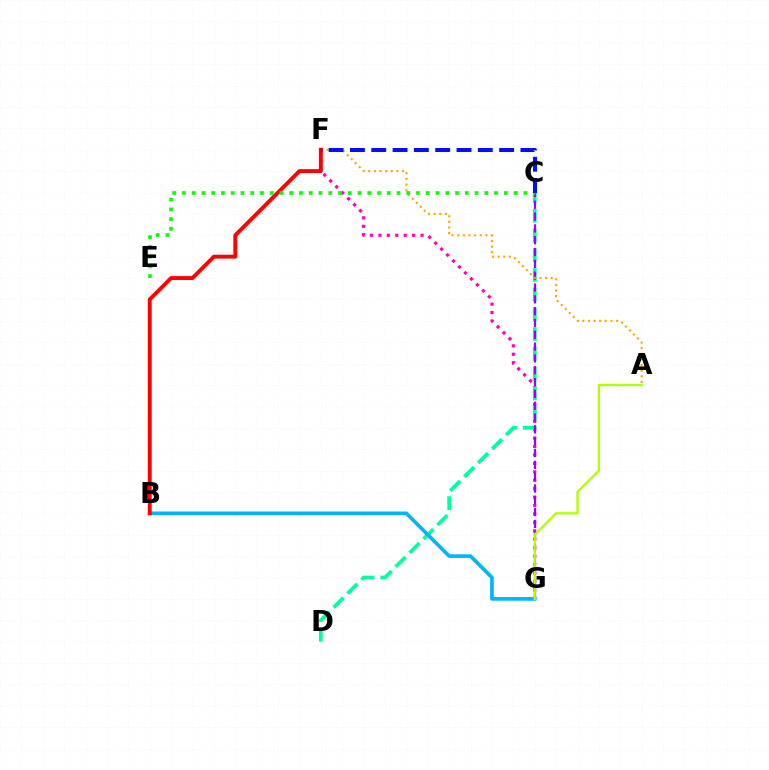{('F', 'G'): [{'color': '#ff00bd', 'line_style': 'dotted', 'thickness': 2.29}], ('C', 'D'): [{'color': '#00ff9d', 'line_style': 'dashed', 'thickness': 2.68}], ('C', 'G'): [{'color': '#9b00ff', 'line_style': 'dashed', 'thickness': 1.61}], ('A', 'F'): [{'color': '#ffa500', 'line_style': 'dotted', 'thickness': 1.53}], ('B', 'G'): [{'color': '#00b5ff', 'line_style': 'solid', 'thickness': 2.64}], ('B', 'F'): [{'color': '#ff0000', 'line_style': 'solid', 'thickness': 2.81}], ('C', 'E'): [{'color': '#08ff00', 'line_style': 'dotted', 'thickness': 2.65}], ('C', 'F'): [{'color': '#0010ff', 'line_style': 'dashed', 'thickness': 2.9}], ('A', 'G'): [{'color': '#b3ff00', 'line_style': 'solid', 'thickness': 1.68}]}